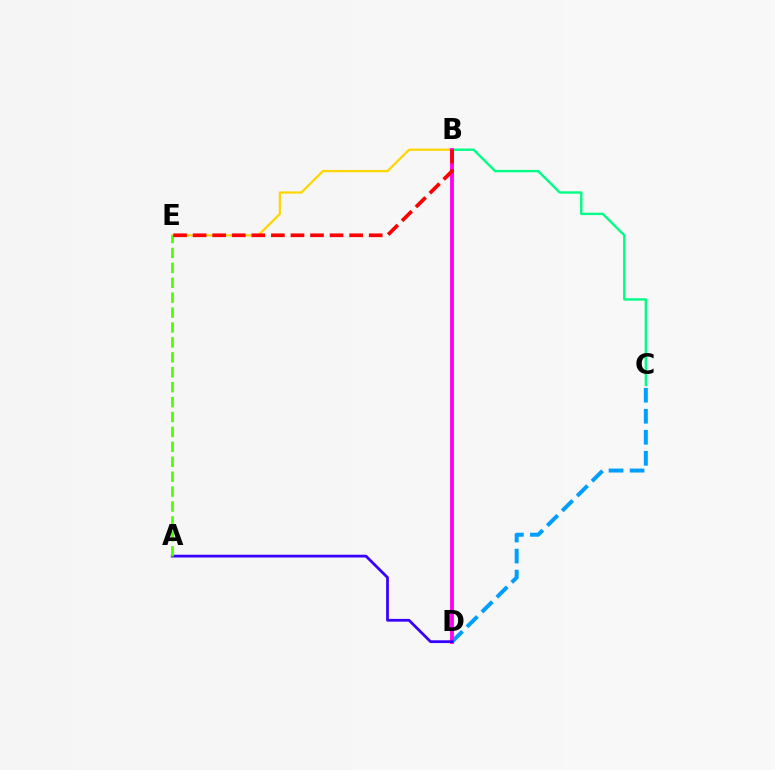{('C', 'D'): [{'color': '#009eff', 'line_style': 'dashed', 'thickness': 2.86}], ('B', 'C'): [{'color': '#00ff86', 'line_style': 'solid', 'thickness': 1.74}], ('B', 'E'): [{'color': '#ffd500', 'line_style': 'solid', 'thickness': 1.61}, {'color': '#ff0000', 'line_style': 'dashed', 'thickness': 2.66}], ('B', 'D'): [{'color': '#ff00ed', 'line_style': 'solid', 'thickness': 2.75}], ('A', 'D'): [{'color': '#3700ff', 'line_style': 'solid', 'thickness': 1.99}], ('A', 'E'): [{'color': '#4fff00', 'line_style': 'dashed', 'thickness': 2.03}]}